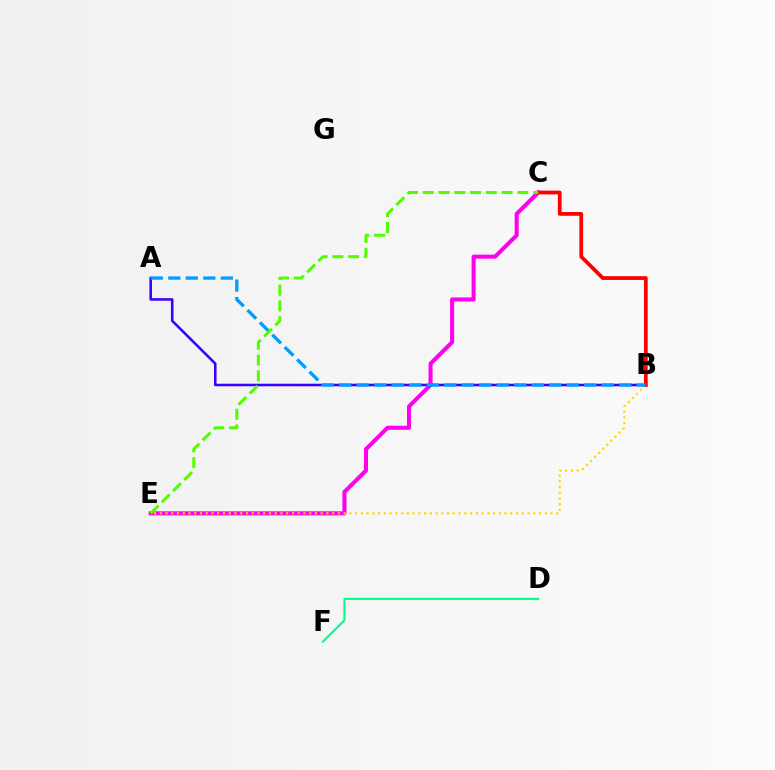{('C', 'E'): [{'color': '#ff00ed', 'line_style': 'solid', 'thickness': 2.91}, {'color': '#4fff00', 'line_style': 'dashed', 'thickness': 2.14}], ('D', 'F'): [{'color': '#00ff86', 'line_style': 'solid', 'thickness': 1.52}], ('A', 'B'): [{'color': '#3700ff', 'line_style': 'solid', 'thickness': 1.84}, {'color': '#009eff', 'line_style': 'dashed', 'thickness': 2.38}], ('B', 'E'): [{'color': '#ffd500', 'line_style': 'dotted', 'thickness': 1.56}], ('B', 'C'): [{'color': '#ff0000', 'line_style': 'solid', 'thickness': 2.71}]}